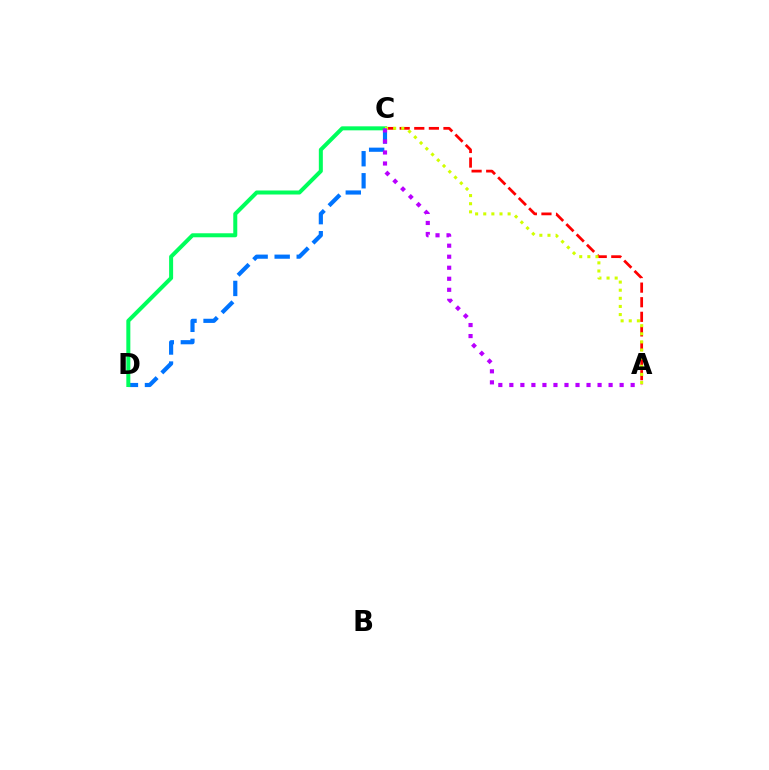{('C', 'D'): [{'color': '#0074ff', 'line_style': 'dashed', 'thickness': 2.99}, {'color': '#00ff5c', 'line_style': 'solid', 'thickness': 2.88}], ('A', 'C'): [{'color': '#ff0000', 'line_style': 'dashed', 'thickness': 1.98}, {'color': '#d1ff00', 'line_style': 'dotted', 'thickness': 2.21}, {'color': '#b900ff', 'line_style': 'dotted', 'thickness': 3.0}]}